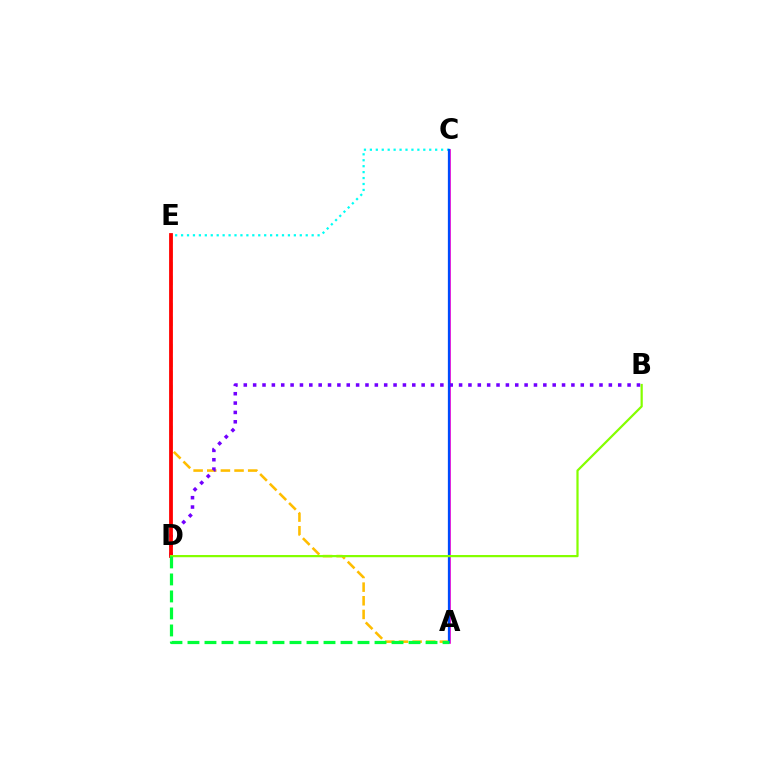{('A', 'E'): [{'color': '#ffbd00', 'line_style': 'dashed', 'thickness': 1.85}], ('C', 'E'): [{'color': '#00fff6', 'line_style': 'dotted', 'thickness': 1.61}], ('A', 'C'): [{'color': '#ff00cf', 'line_style': 'solid', 'thickness': 1.94}, {'color': '#004bff', 'line_style': 'solid', 'thickness': 1.62}], ('B', 'D'): [{'color': '#7200ff', 'line_style': 'dotted', 'thickness': 2.54}, {'color': '#84ff00', 'line_style': 'solid', 'thickness': 1.6}], ('D', 'E'): [{'color': '#ff0000', 'line_style': 'solid', 'thickness': 2.72}], ('A', 'D'): [{'color': '#00ff39', 'line_style': 'dashed', 'thickness': 2.31}]}